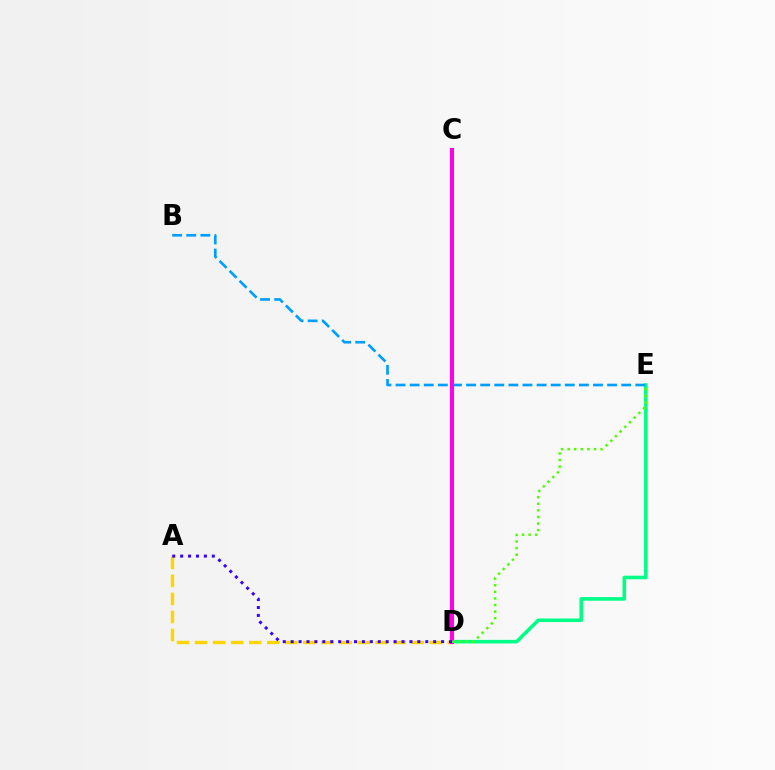{('D', 'E'): [{'color': '#00ff86', 'line_style': 'solid', 'thickness': 2.58}, {'color': '#4fff00', 'line_style': 'dotted', 'thickness': 1.79}], ('A', 'D'): [{'color': '#ffd500', 'line_style': 'dashed', 'thickness': 2.45}, {'color': '#3700ff', 'line_style': 'dotted', 'thickness': 2.15}], ('B', 'E'): [{'color': '#009eff', 'line_style': 'dashed', 'thickness': 1.92}], ('C', 'D'): [{'color': '#ff0000', 'line_style': 'dashed', 'thickness': 2.07}, {'color': '#ff00ed', 'line_style': 'solid', 'thickness': 2.92}]}